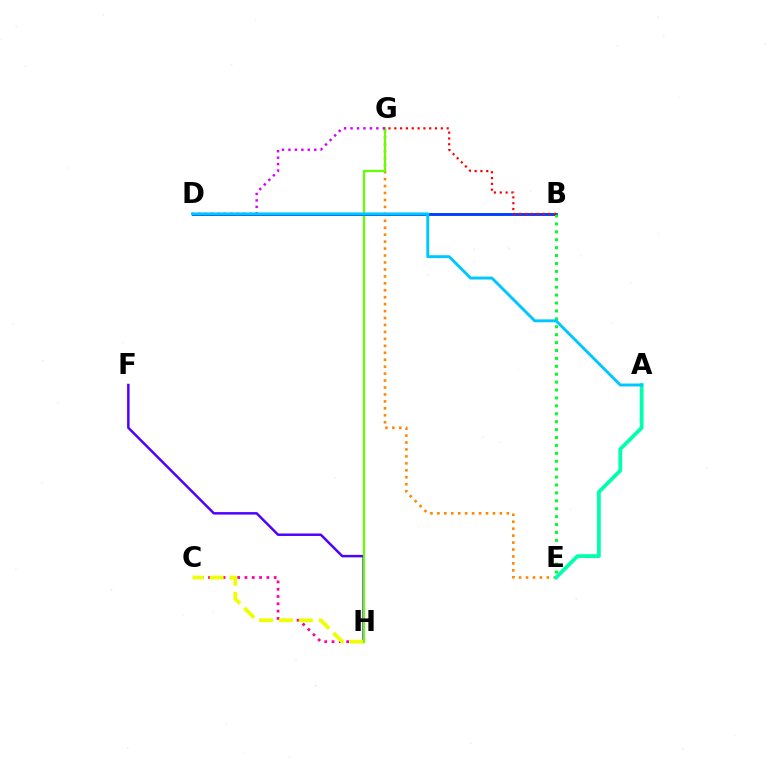{('C', 'H'): [{'color': '#ff00a0', 'line_style': 'dotted', 'thickness': 1.98}, {'color': '#eeff00', 'line_style': 'dashed', 'thickness': 2.7}], ('E', 'G'): [{'color': '#ff8800', 'line_style': 'dotted', 'thickness': 1.89}], ('F', 'H'): [{'color': '#4f00ff', 'line_style': 'solid', 'thickness': 1.79}], ('A', 'E'): [{'color': '#00ffaf', 'line_style': 'solid', 'thickness': 2.74}], ('G', 'H'): [{'color': '#66ff00', 'line_style': 'solid', 'thickness': 1.6}], ('D', 'G'): [{'color': '#d600ff', 'line_style': 'dotted', 'thickness': 1.75}], ('B', 'D'): [{'color': '#003fff', 'line_style': 'solid', 'thickness': 2.09}], ('B', 'E'): [{'color': '#00ff27', 'line_style': 'dotted', 'thickness': 2.15}], ('B', 'G'): [{'color': '#ff0000', 'line_style': 'dotted', 'thickness': 1.58}], ('A', 'D'): [{'color': '#00c7ff', 'line_style': 'solid', 'thickness': 2.1}]}